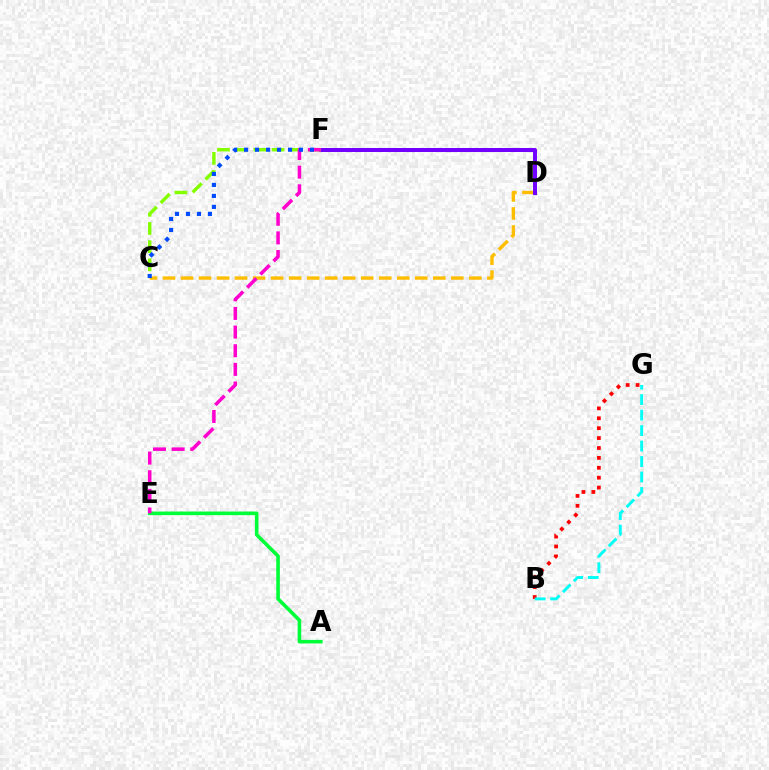{('A', 'E'): [{'color': '#00ff39', 'line_style': 'solid', 'thickness': 2.59}], ('C', 'D'): [{'color': '#ffbd00', 'line_style': 'dashed', 'thickness': 2.45}], ('D', 'F'): [{'color': '#7200ff', 'line_style': 'solid', 'thickness': 2.88}], ('C', 'F'): [{'color': '#84ff00', 'line_style': 'dashed', 'thickness': 2.47}, {'color': '#004bff', 'line_style': 'dotted', 'thickness': 2.98}], ('E', 'F'): [{'color': '#ff00cf', 'line_style': 'dashed', 'thickness': 2.53}], ('B', 'G'): [{'color': '#ff0000', 'line_style': 'dotted', 'thickness': 2.69}, {'color': '#00fff6', 'line_style': 'dashed', 'thickness': 2.1}]}